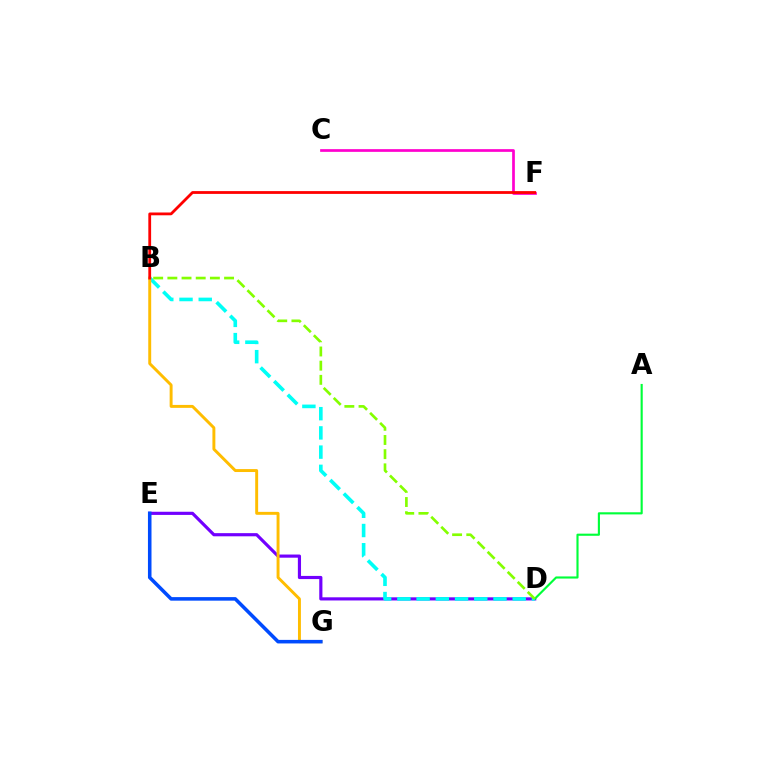{('D', 'E'): [{'color': '#7200ff', 'line_style': 'solid', 'thickness': 2.28}], ('C', 'F'): [{'color': '#ff00cf', 'line_style': 'solid', 'thickness': 1.95}], ('A', 'D'): [{'color': '#00ff39', 'line_style': 'solid', 'thickness': 1.54}], ('B', 'D'): [{'color': '#00fff6', 'line_style': 'dashed', 'thickness': 2.61}, {'color': '#84ff00', 'line_style': 'dashed', 'thickness': 1.93}], ('B', 'G'): [{'color': '#ffbd00', 'line_style': 'solid', 'thickness': 2.11}], ('B', 'F'): [{'color': '#ff0000', 'line_style': 'solid', 'thickness': 2.01}], ('E', 'G'): [{'color': '#004bff', 'line_style': 'solid', 'thickness': 2.56}]}